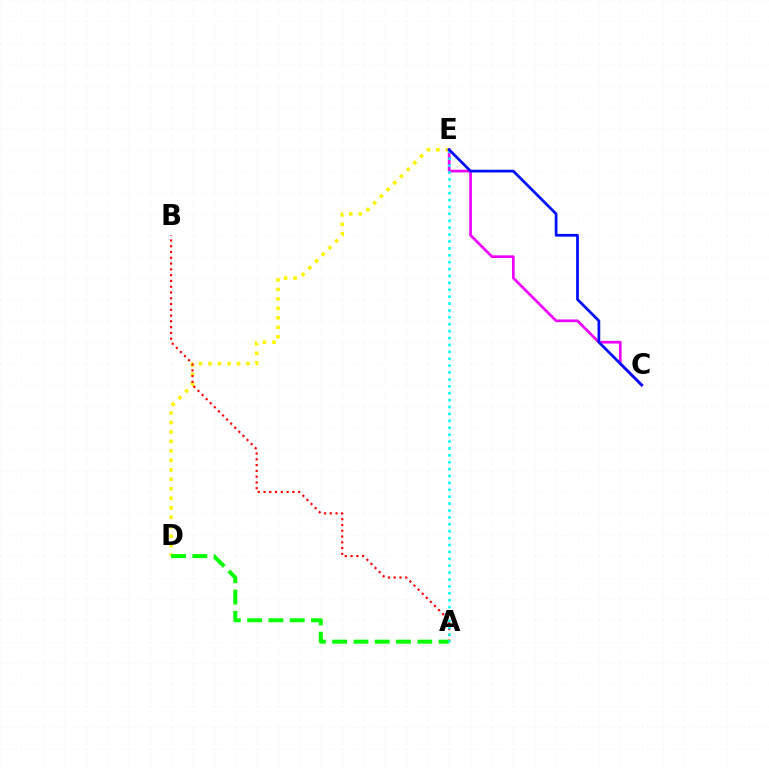{('D', 'E'): [{'color': '#fcf500', 'line_style': 'dotted', 'thickness': 2.57}], ('A', 'B'): [{'color': '#ff0000', 'line_style': 'dotted', 'thickness': 1.57}], ('A', 'D'): [{'color': '#08ff00', 'line_style': 'dashed', 'thickness': 2.89}], ('C', 'E'): [{'color': '#ee00ff', 'line_style': 'solid', 'thickness': 1.95}, {'color': '#0010ff', 'line_style': 'solid', 'thickness': 1.98}], ('A', 'E'): [{'color': '#00fff6', 'line_style': 'dotted', 'thickness': 1.87}]}